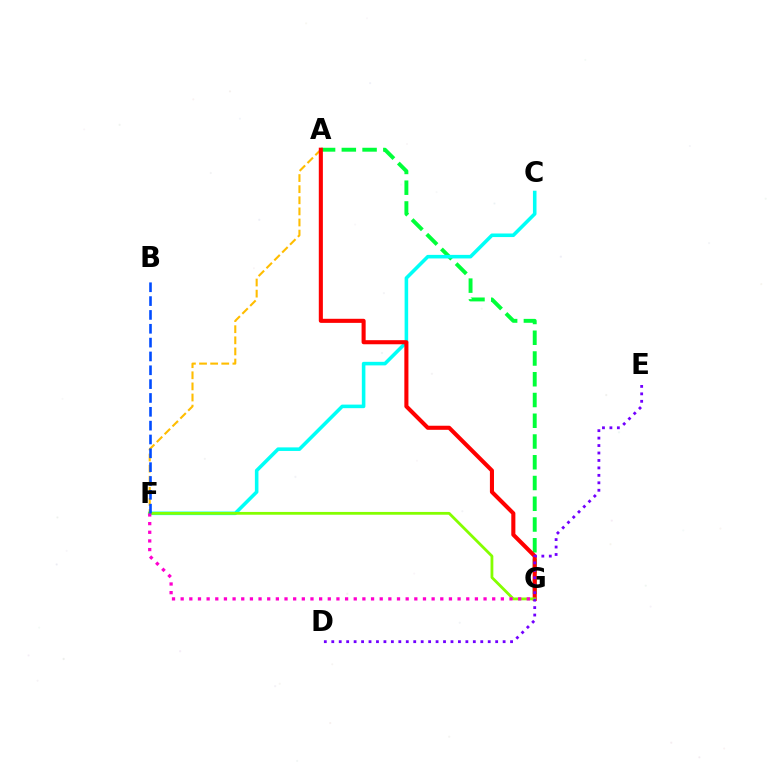{('A', 'G'): [{'color': '#00ff39', 'line_style': 'dashed', 'thickness': 2.82}, {'color': '#ff0000', 'line_style': 'solid', 'thickness': 2.94}], ('C', 'F'): [{'color': '#00fff6', 'line_style': 'solid', 'thickness': 2.57}], ('A', 'F'): [{'color': '#ffbd00', 'line_style': 'dashed', 'thickness': 1.51}], ('F', 'G'): [{'color': '#84ff00', 'line_style': 'solid', 'thickness': 2.01}, {'color': '#ff00cf', 'line_style': 'dotted', 'thickness': 2.35}], ('D', 'E'): [{'color': '#7200ff', 'line_style': 'dotted', 'thickness': 2.02}], ('B', 'F'): [{'color': '#004bff', 'line_style': 'dashed', 'thickness': 1.88}]}